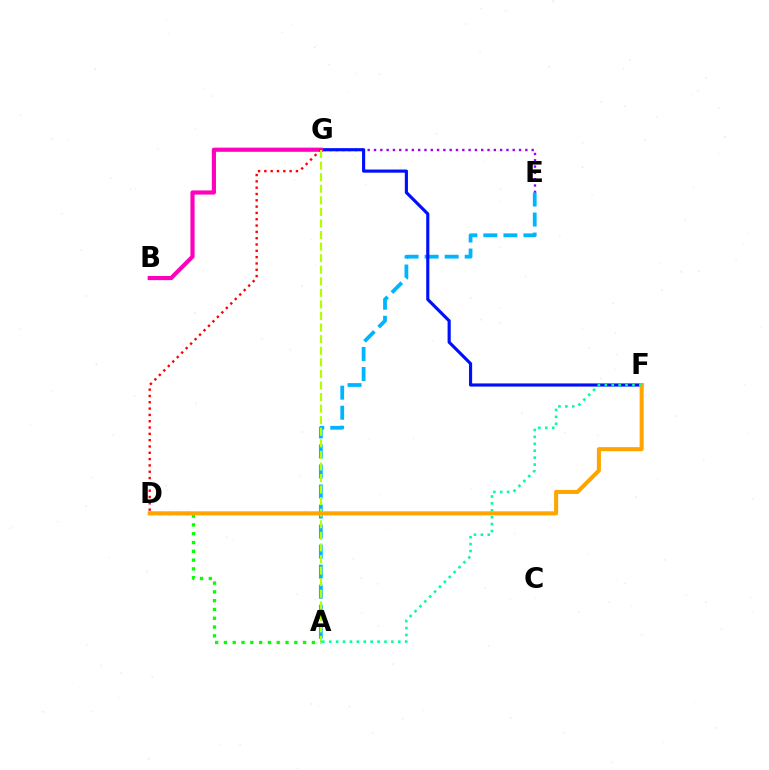{('E', 'G'): [{'color': '#9b00ff', 'line_style': 'dotted', 'thickness': 1.71}], ('A', 'E'): [{'color': '#00b5ff', 'line_style': 'dashed', 'thickness': 2.72}], ('F', 'G'): [{'color': '#0010ff', 'line_style': 'solid', 'thickness': 2.26}], ('B', 'G'): [{'color': '#ff00bd', 'line_style': 'solid', 'thickness': 2.98}], ('D', 'G'): [{'color': '#ff0000', 'line_style': 'dotted', 'thickness': 1.72}], ('A', 'G'): [{'color': '#b3ff00', 'line_style': 'dashed', 'thickness': 1.57}], ('A', 'D'): [{'color': '#08ff00', 'line_style': 'dotted', 'thickness': 2.39}], ('D', 'F'): [{'color': '#ffa500', 'line_style': 'solid', 'thickness': 2.92}], ('A', 'F'): [{'color': '#00ff9d', 'line_style': 'dotted', 'thickness': 1.88}]}